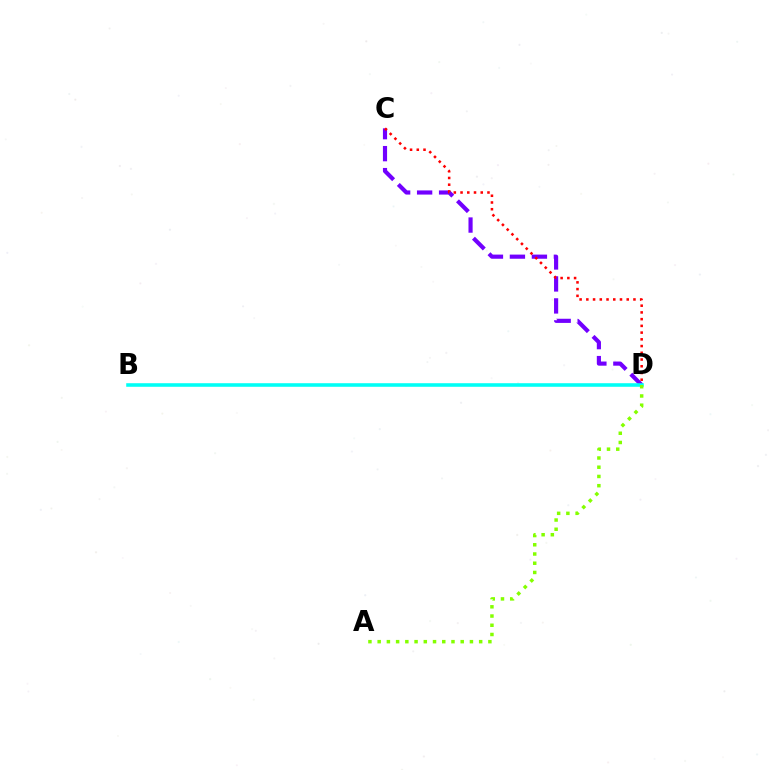{('C', 'D'): [{'color': '#7200ff', 'line_style': 'dashed', 'thickness': 2.99}, {'color': '#ff0000', 'line_style': 'dotted', 'thickness': 1.83}], ('B', 'D'): [{'color': '#00fff6', 'line_style': 'solid', 'thickness': 2.57}], ('A', 'D'): [{'color': '#84ff00', 'line_style': 'dotted', 'thickness': 2.51}]}